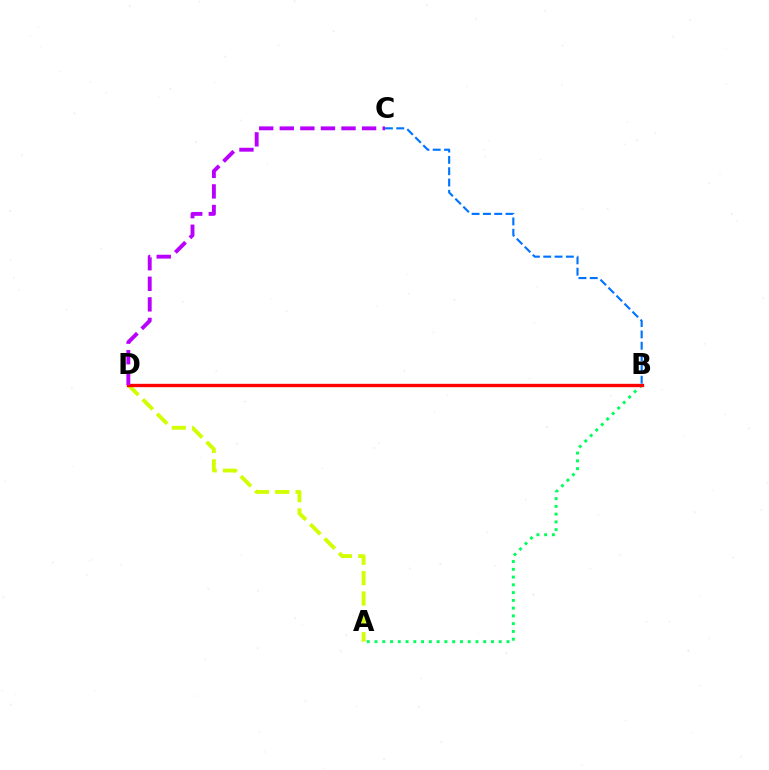{('A', 'B'): [{'color': '#00ff5c', 'line_style': 'dotted', 'thickness': 2.11}], ('A', 'D'): [{'color': '#d1ff00', 'line_style': 'dashed', 'thickness': 2.77}], ('B', 'D'): [{'color': '#ff0000', 'line_style': 'solid', 'thickness': 2.42}], ('B', 'C'): [{'color': '#0074ff', 'line_style': 'dashed', 'thickness': 1.54}], ('C', 'D'): [{'color': '#b900ff', 'line_style': 'dashed', 'thickness': 2.8}]}